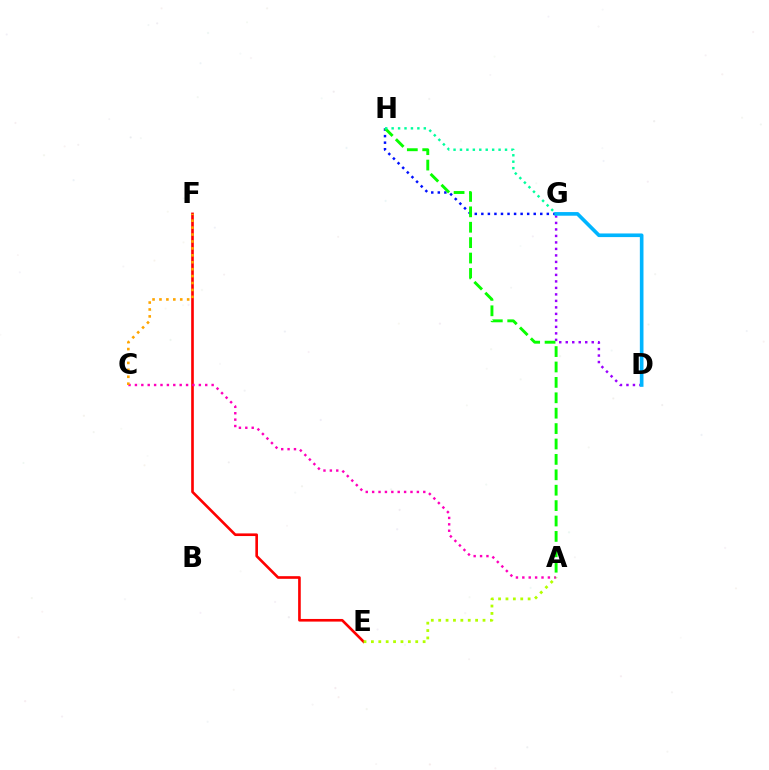{('E', 'F'): [{'color': '#ff0000', 'line_style': 'solid', 'thickness': 1.9}], ('A', 'C'): [{'color': '#ff00bd', 'line_style': 'dotted', 'thickness': 1.74}], ('C', 'F'): [{'color': '#ffa500', 'line_style': 'dotted', 'thickness': 1.88}], ('D', 'G'): [{'color': '#9b00ff', 'line_style': 'dotted', 'thickness': 1.77}, {'color': '#00b5ff', 'line_style': 'solid', 'thickness': 2.62}], ('A', 'E'): [{'color': '#b3ff00', 'line_style': 'dotted', 'thickness': 2.01}], ('G', 'H'): [{'color': '#0010ff', 'line_style': 'dotted', 'thickness': 1.78}, {'color': '#00ff9d', 'line_style': 'dotted', 'thickness': 1.75}], ('A', 'H'): [{'color': '#08ff00', 'line_style': 'dashed', 'thickness': 2.09}]}